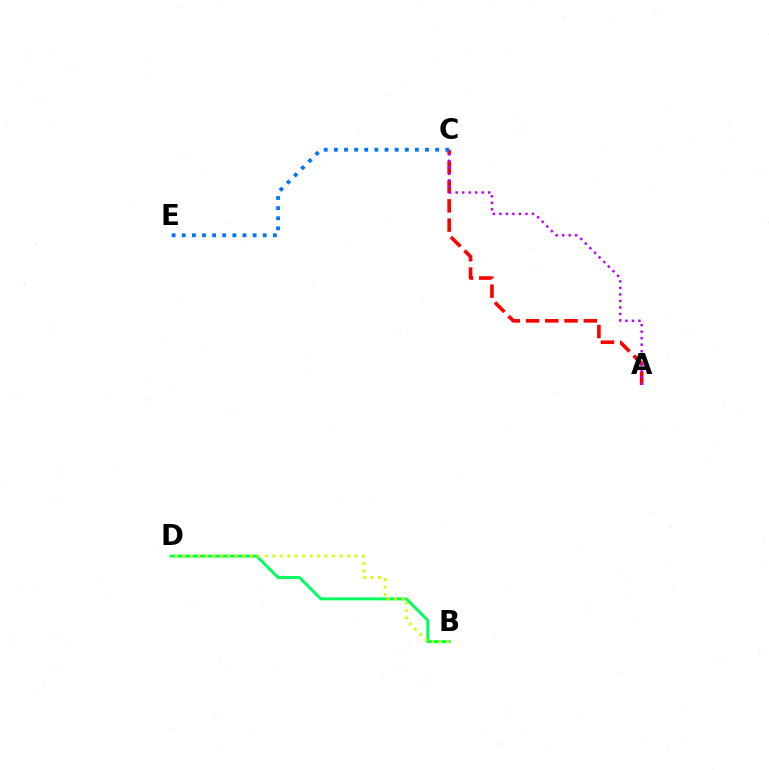{('A', 'C'): [{'color': '#ff0000', 'line_style': 'dashed', 'thickness': 2.62}, {'color': '#b900ff', 'line_style': 'dotted', 'thickness': 1.77}], ('B', 'D'): [{'color': '#00ff5c', 'line_style': 'solid', 'thickness': 2.11}, {'color': '#d1ff00', 'line_style': 'dotted', 'thickness': 2.03}], ('C', 'E'): [{'color': '#0074ff', 'line_style': 'dotted', 'thickness': 2.75}]}